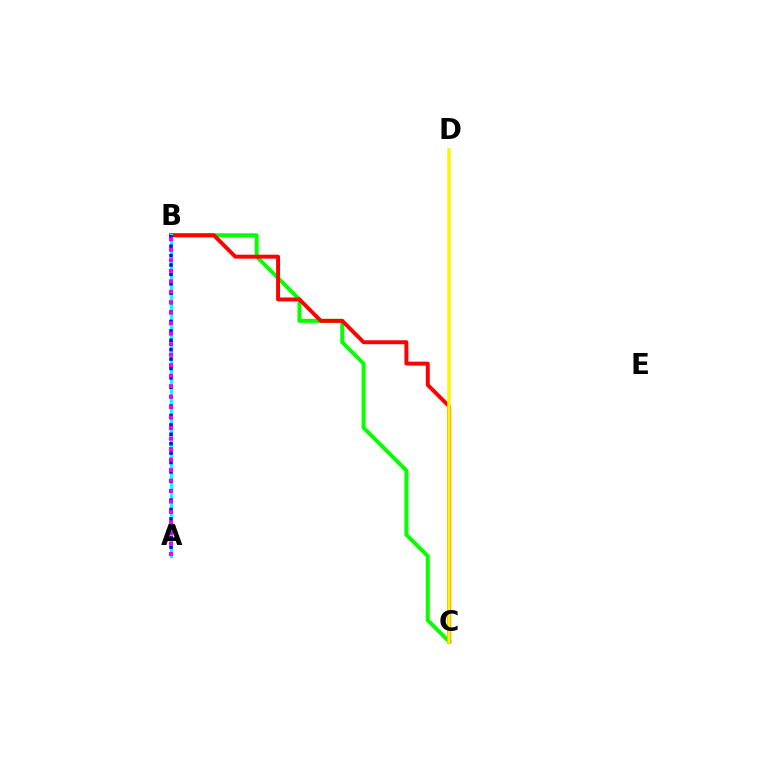{('B', 'C'): [{'color': '#08ff00', 'line_style': 'solid', 'thickness': 2.86}, {'color': '#ff0000', 'line_style': 'solid', 'thickness': 2.83}], ('C', 'D'): [{'color': '#fcf500', 'line_style': 'solid', 'thickness': 2.53}], ('A', 'B'): [{'color': '#00fff6', 'line_style': 'solid', 'thickness': 2.28}, {'color': '#0010ff', 'line_style': 'dotted', 'thickness': 2.56}, {'color': '#ee00ff', 'line_style': 'dotted', 'thickness': 2.85}]}